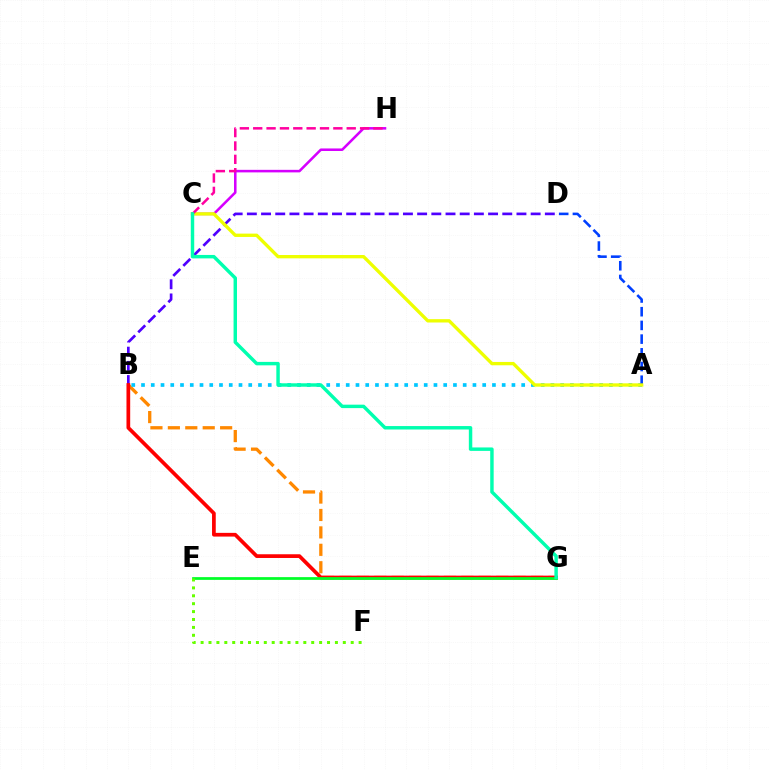{('B', 'G'): [{'color': '#ff8800', 'line_style': 'dashed', 'thickness': 2.37}, {'color': '#ff0000', 'line_style': 'solid', 'thickness': 2.67}], ('A', 'B'): [{'color': '#00c7ff', 'line_style': 'dotted', 'thickness': 2.65}], ('B', 'D'): [{'color': '#4f00ff', 'line_style': 'dashed', 'thickness': 1.93}], ('A', 'D'): [{'color': '#003fff', 'line_style': 'dashed', 'thickness': 1.86}], ('C', 'H'): [{'color': '#d600ff', 'line_style': 'solid', 'thickness': 1.83}, {'color': '#ff00a0', 'line_style': 'dashed', 'thickness': 1.81}], ('A', 'C'): [{'color': '#eeff00', 'line_style': 'solid', 'thickness': 2.4}], ('E', 'G'): [{'color': '#00ff27', 'line_style': 'solid', 'thickness': 1.98}], ('E', 'F'): [{'color': '#66ff00', 'line_style': 'dotted', 'thickness': 2.15}], ('C', 'G'): [{'color': '#00ffaf', 'line_style': 'solid', 'thickness': 2.48}]}